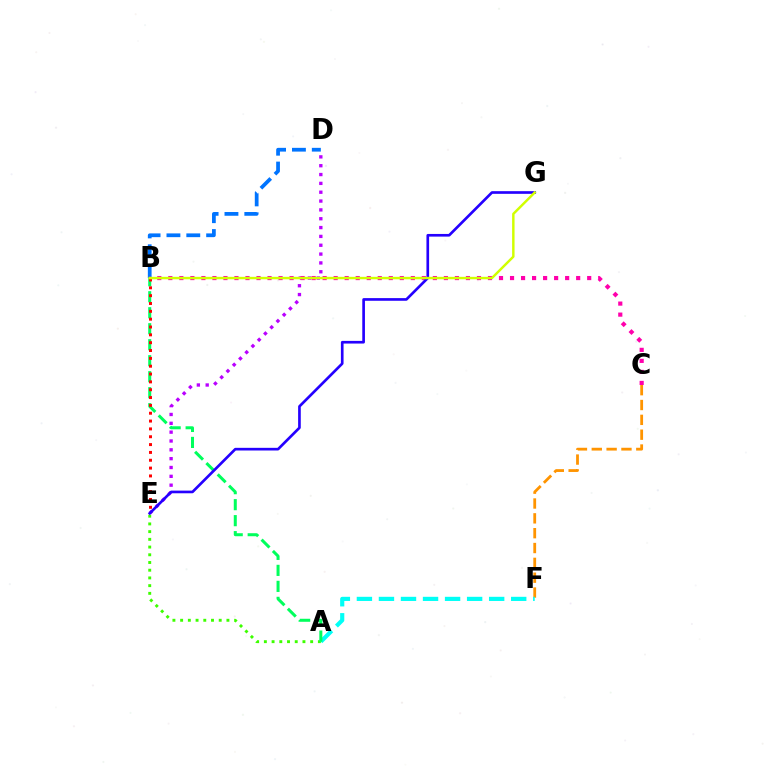{('B', 'D'): [{'color': '#0074ff', 'line_style': 'dashed', 'thickness': 2.7}], ('D', 'E'): [{'color': '#b900ff', 'line_style': 'dotted', 'thickness': 2.4}], ('B', 'C'): [{'color': '#ff00ac', 'line_style': 'dotted', 'thickness': 2.99}], ('C', 'F'): [{'color': '#ff9400', 'line_style': 'dashed', 'thickness': 2.02}], ('A', 'E'): [{'color': '#3dff00', 'line_style': 'dotted', 'thickness': 2.1}], ('A', 'F'): [{'color': '#00fff6', 'line_style': 'dashed', 'thickness': 2.99}], ('A', 'B'): [{'color': '#00ff5c', 'line_style': 'dashed', 'thickness': 2.17}], ('B', 'E'): [{'color': '#ff0000', 'line_style': 'dotted', 'thickness': 2.13}], ('E', 'G'): [{'color': '#2500ff', 'line_style': 'solid', 'thickness': 1.92}], ('B', 'G'): [{'color': '#d1ff00', 'line_style': 'solid', 'thickness': 1.76}]}